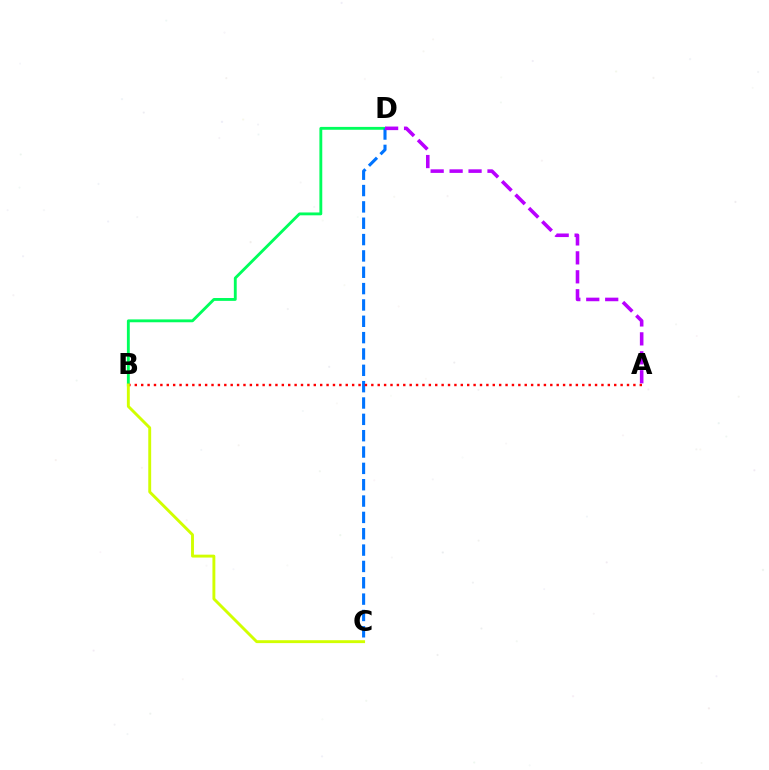{('B', 'D'): [{'color': '#00ff5c', 'line_style': 'solid', 'thickness': 2.06}], ('C', 'D'): [{'color': '#0074ff', 'line_style': 'dashed', 'thickness': 2.22}], ('A', 'D'): [{'color': '#b900ff', 'line_style': 'dashed', 'thickness': 2.57}], ('A', 'B'): [{'color': '#ff0000', 'line_style': 'dotted', 'thickness': 1.74}], ('B', 'C'): [{'color': '#d1ff00', 'line_style': 'solid', 'thickness': 2.08}]}